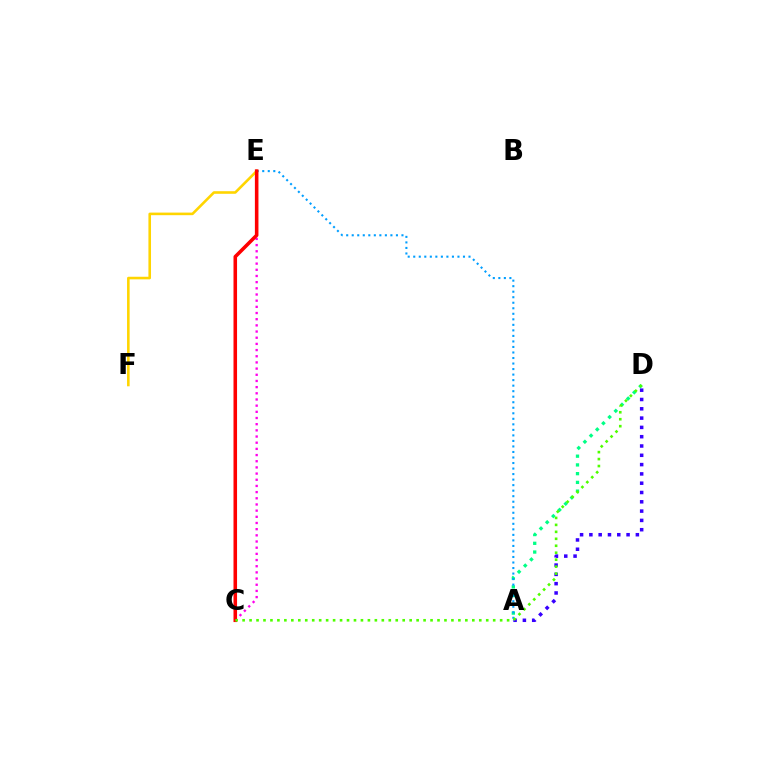{('A', 'D'): [{'color': '#00ff86', 'line_style': 'dotted', 'thickness': 2.37}, {'color': '#3700ff', 'line_style': 'dotted', 'thickness': 2.53}], ('C', 'E'): [{'color': '#ff00ed', 'line_style': 'dotted', 'thickness': 1.68}, {'color': '#ff0000', 'line_style': 'solid', 'thickness': 2.57}], ('A', 'E'): [{'color': '#009eff', 'line_style': 'dotted', 'thickness': 1.5}], ('E', 'F'): [{'color': '#ffd500', 'line_style': 'solid', 'thickness': 1.87}], ('C', 'D'): [{'color': '#4fff00', 'line_style': 'dotted', 'thickness': 1.89}]}